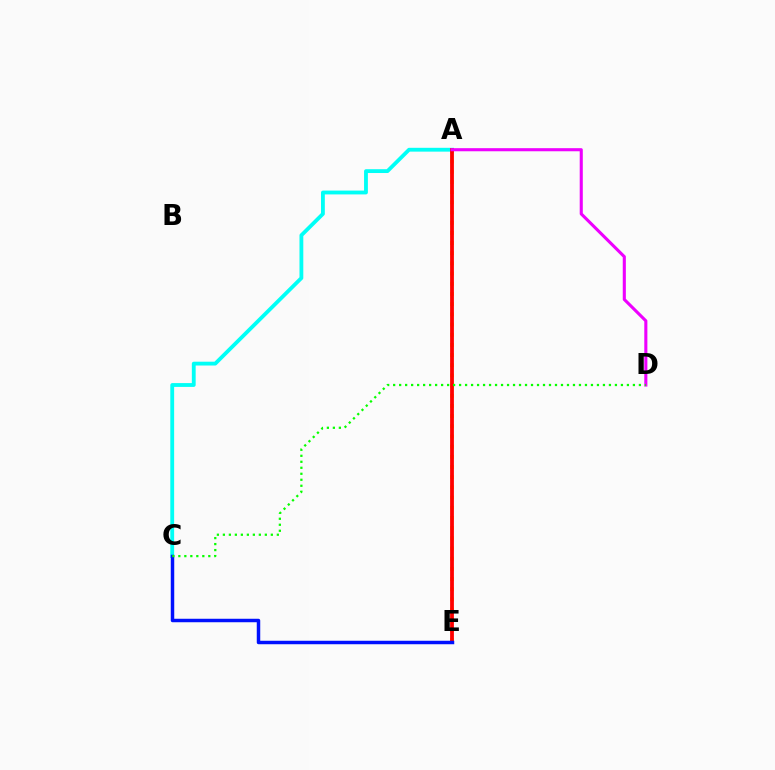{('A', 'E'): [{'color': '#fcf500', 'line_style': 'dotted', 'thickness': 2.77}, {'color': '#ff0000', 'line_style': 'solid', 'thickness': 2.73}], ('A', 'C'): [{'color': '#00fff6', 'line_style': 'solid', 'thickness': 2.75}], ('A', 'D'): [{'color': '#ee00ff', 'line_style': 'solid', 'thickness': 2.23}], ('C', 'E'): [{'color': '#0010ff', 'line_style': 'solid', 'thickness': 2.5}], ('C', 'D'): [{'color': '#08ff00', 'line_style': 'dotted', 'thickness': 1.63}]}